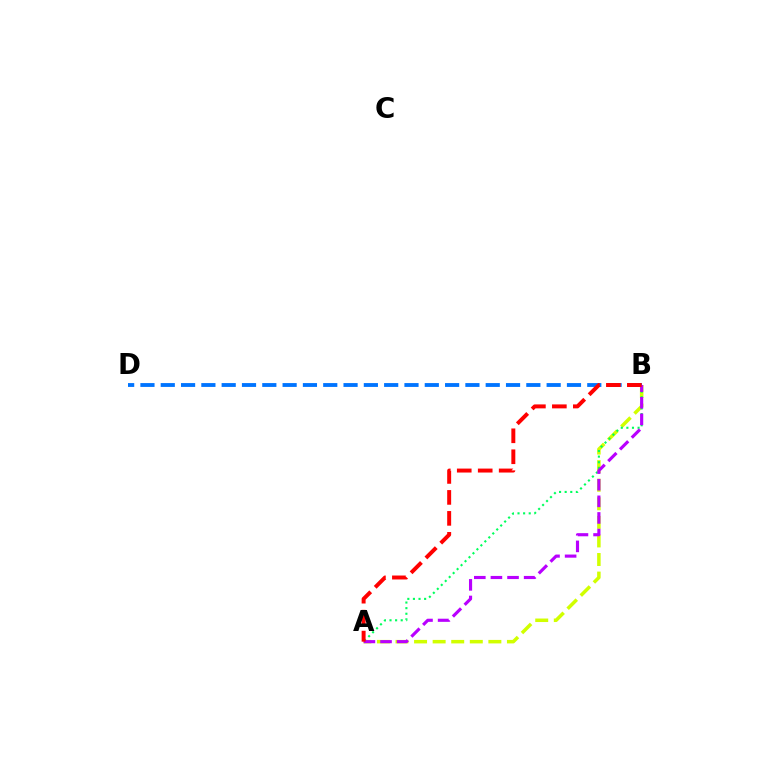{('B', 'D'): [{'color': '#0074ff', 'line_style': 'dashed', 'thickness': 2.76}], ('A', 'B'): [{'color': '#d1ff00', 'line_style': 'dashed', 'thickness': 2.52}, {'color': '#00ff5c', 'line_style': 'dotted', 'thickness': 1.52}, {'color': '#b900ff', 'line_style': 'dashed', 'thickness': 2.26}, {'color': '#ff0000', 'line_style': 'dashed', 'thickness': 2.85}]}